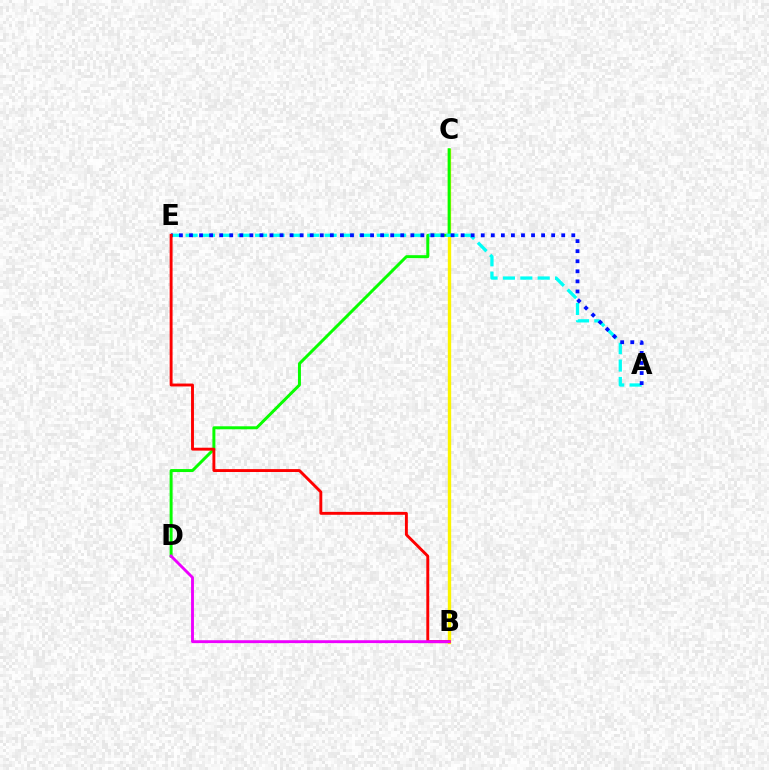{('B', 'C'): [{'color': '#fcf500', 'line_style': 'solid', 'thickness': 2.42}], ('C', 'D'): [{'color': '#08ff00', 'line_style': 'solid', 'thickness': 2.14}], ('A', 'E'): [{'color': '#00fff6', 'line_style': 'dashed', 'thickness': 2.36}, {'color': '#0010ff', 'line_style': 'dotted', 'thickness': 2.73}], ('B', 'E'): [{'color': '#ff0000', 'line_style': 'solid', 'thickness': 2.09}], ('B', 'D'): [{'color': '#ee00ff', 'line_style': 'solid', 'thickness': 2.07}]}